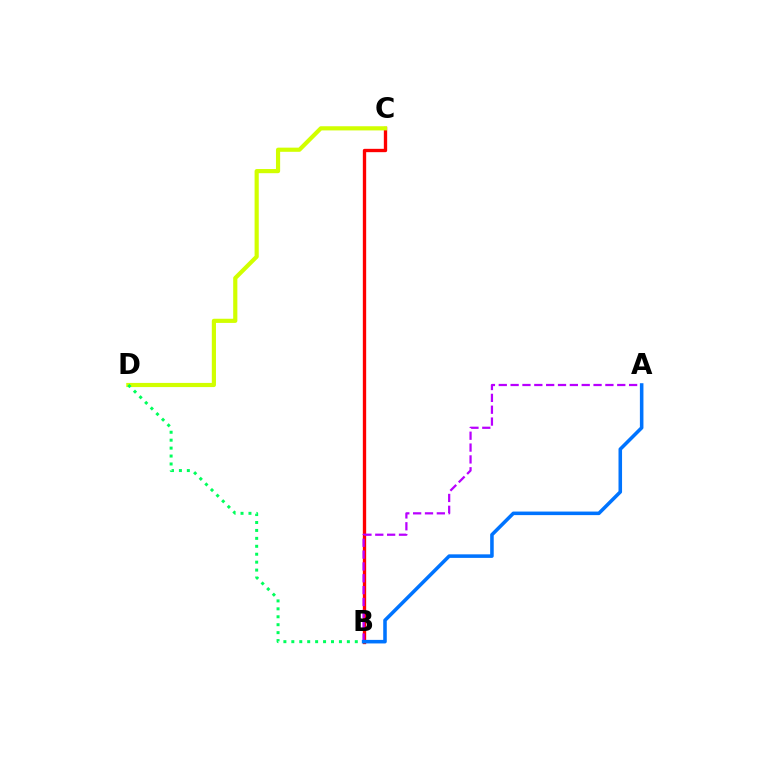{('B', 'C'): [{'color': '#ff0000', 'line_style': 'solid', 'thickness': 2.4}], ('C', 'D'): [{'color': '#d1ff00', 'line_style': 'solid', 'thickness': 3.0}], ('B', 'D'): [{'color': '#00ff5c', 'line_style': 'dotted', 'thickness': 2.16}], ('A', 'B'): [{'color': '#b900ff', 'line_style': 'dashed', 'thickness': 1.61}, {'color': '#0074ff', 'line_style': 'solid', 'thickness': 2.56}]}